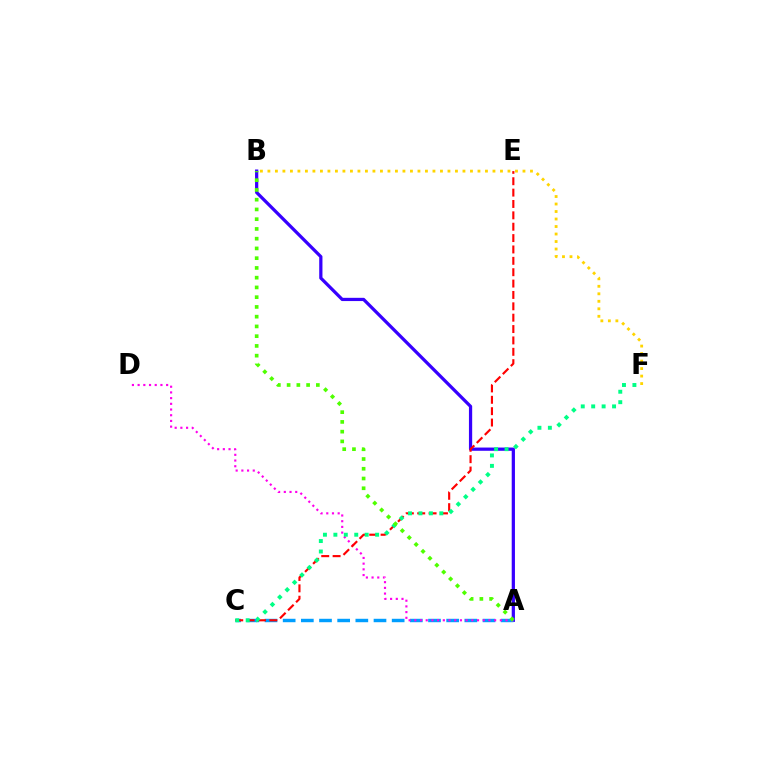{('A', 'B'): [{'color': '#3700ff', 'line_style': 'solid', 'thickness': 2.33}, {'color': '#4fff00', 'line_style': 'dotted', 'thickness': 2.65}], ('A', 'C'): [{'color': '#009eff', 'line_style': 'dashed', 'thickness': 2.47}], ('A', 'D'): [{'color': '#ff00ed', 'line_style': 'dotted', 'thickness': 1.55}], ('C', 'E'): [{'color': '#ff0000', 'line_style': 'dashed', 'thickness': 1.54}], ('C', 'F'): [{'color': '#00ff86', 'line_style': 'dotted', 'thickness': 2.84}], ('B', 'F'): [{'color': '#ffd500', 'line_style': 'dotted', 'thickness': 2.04}]}